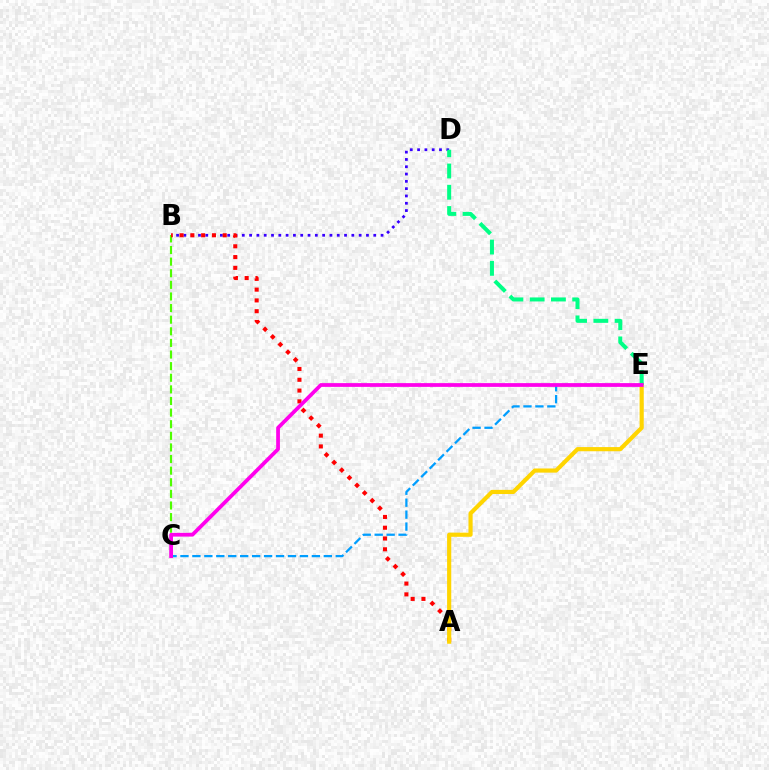{('B', 'D'): [{'color': '#3700ff', 'line_style': 'dotted', 'thickness': 1.98}], ('C', 'E'): [{'color': '#009eff', 'line_style': 'dashed', 'thickness': 1.62}, {'color': '#ff00ed', 'line_style': 'solid', 'thickness': 2.7}], ('B', 'C'): [{'color': '#4fff00', 'line_style': 'dashed', 'thickness': 1.58}], ('A', 'B'): [{'color': '#ff0000', 'line_style': 'dotted', 'thickness': 2.93}], ('A', 'E'): [{'color': '#ffd500', 'line_style': 'solid', 'thickness': 2.99}], ('D', 'E'): [{'color': '#00ff86', 'line_style': 'dashed', 'thickness': 2.89}]}